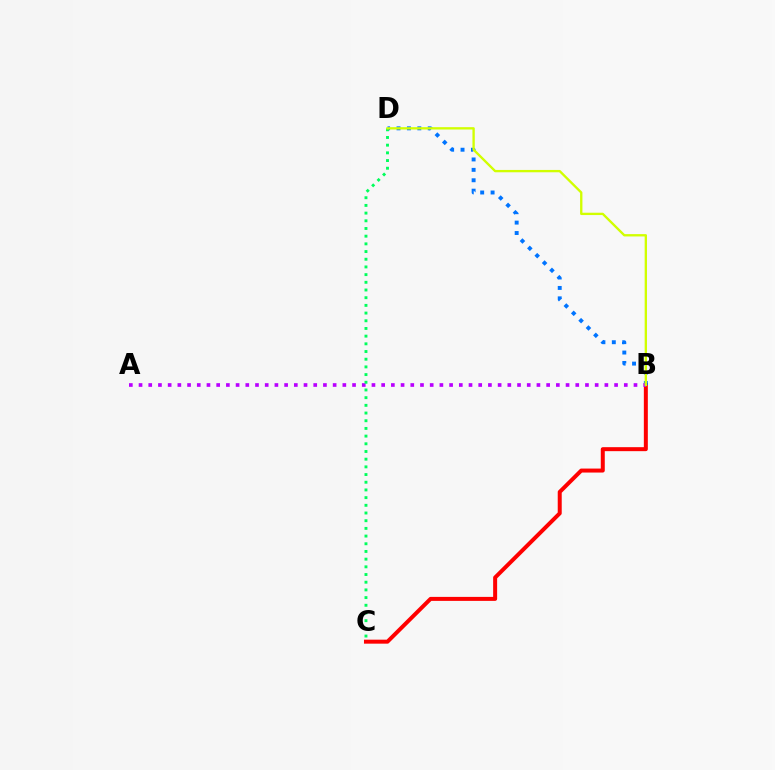{('B', 'C'): [{'color': '#ff0000', 'line_style': 'solid', 'thickness': 2.87}], ('B', 'D'): [{'color': '#0074ff', 'line_style': 'dotted', 'thickness': 2.83}, {'color': '#d1ff00', 'line_style': 'solid', 'thickness': 1.69}], ('A', 'B'): [{'color': '#b900ff', 'line_style': 'dotted', 'thickness': 2.64}], ('C', 'D'): [{'color': '#00ff5c', 'line_style': 'dotted', 'thickness': 2.09}]}